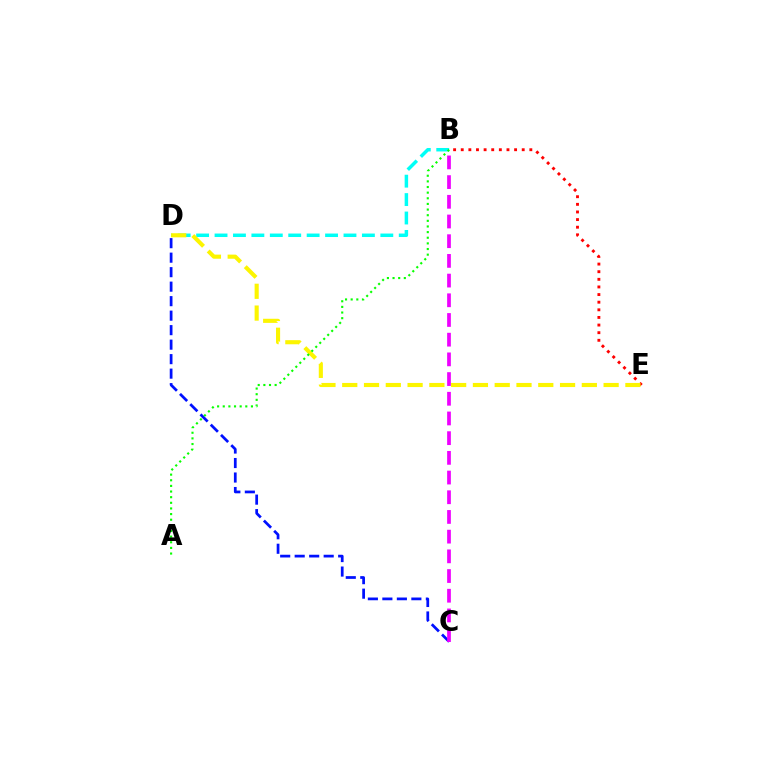{('B', 'E'): [{'color': '#ff0000', 'line_style': 'dotted', 'thickness': 2.07}], ('B', 'D'): [{'color': '#00fff6', 'line_style': 'dashed', 'thickness': 2.5}], ('D', 'E'): [{'color': '#fcf500', 'line_style': 'dashed', 'thickness': 2.96}], ('C', 'D'): [{'color': '#0010ff', 'line_style': 'dashed', 'thickness': 1.97}], ('B', 'C'): [{'color': '#ee00ff', 'line_style': 'dashed', 'thickness': 2.68}], ('A', 'B'): [{'color': '#08ff00', 'line_style': 'dotted', 'thickness': 1.53}]}